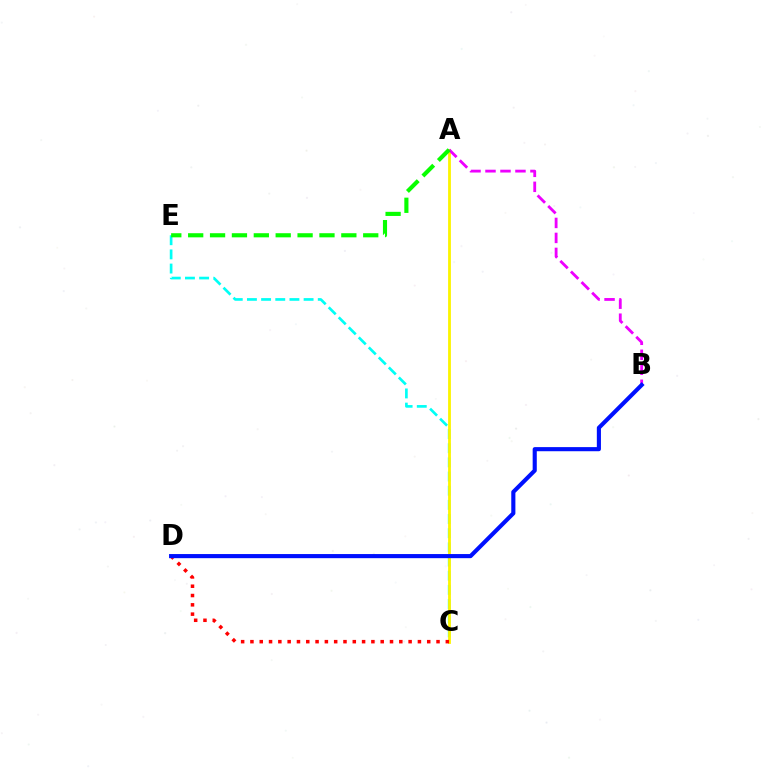{('C', 'E'): [{'color': '#00fff6', 'line_style': 'dashed', 'thickness': 1.92}], ('A', 'C'): [{'color': '#fcf500', 'line_style': 'solid', 'thickness': 2.03}], ('A', 'B'): [{'color': '#ee00ff', 'line_style': 'dashed', 'thickness': 2.04}], ('A', 'E'): [{'color': '#08ff00', 'line_style': 'dashed', 'thickness': 2.97}], ('C', 'D'): [{'color': '#ff0000', 'line_style': 'dotted', 'thickness': 2.53}], ('B', 'D'): [{'color': '#0010ff', 'line_style': 'solid', 'thickness': 2.96}]}